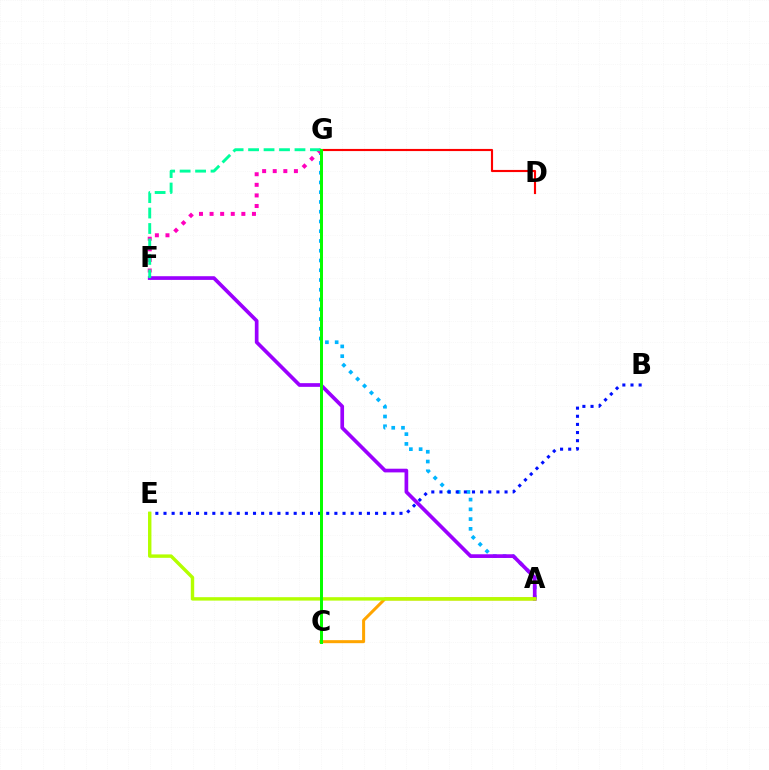{('A', 'G'): [{'color': '#00b5ff', 'line_style': 'dotted', 'thickness': 2.65}], ('A', 'F'): [{'color': '#9b00ff', 'line_style': 'solid', 'thickness': 2.66}], ('F', 'G'): [{'color': '#ff00bd', 'line_style': 'dotted', 'thickness': 2.88}, {'color': '#00ff9d', 'line_style': 'dashed', 'thickness': 2.1}], ('D', 'G'): [{'color': '#ff0000', 'line_style': 'solid', 'thickness': 1.54}], ('B', 'E'): [{'color': '#0010ff', 'line_style': 'dotted', 'thickness': 2.21}], ('A', 'C'): [{'color': '#ffa500', 'line_style': 'solid', 'thickness': 2.18}], ('A', 'E'): [{'color': '#b3ff00', 'line_style': 'solid', 'thickness': 2.46}], ('C', 'G'): [{'color': '#08ff00', 'line_style': 'solid', 'thickness': 2.15}]}